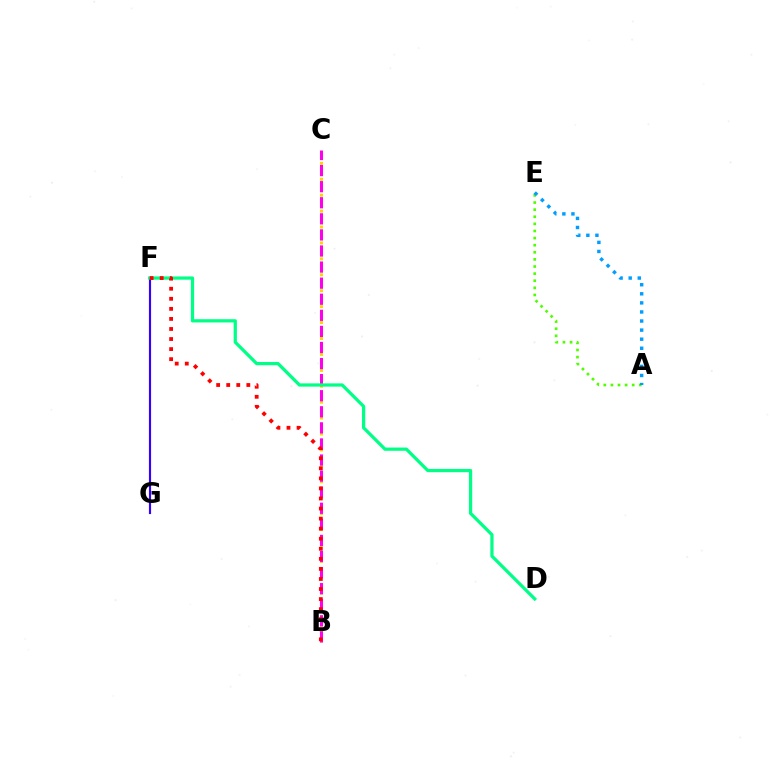{('B', 'C'): [{'color': '#ffd500', 'line_style': 'dotted', 'thickness': 2.16}, {'color': '#ff00ed', 'line_style': 'dashed', 'thickness': 2.18}], ('A', 'E'): [{'color': '#4fff00', 'line_style': 'dotted', 'thickness': 1.93}, {'color': '#009eff', 'line_style': 'dotted', 'thickness': 2.47}], ('F', 'G'): [{'color': '#3700ff', 'line_style': 'solid', 'thickness': 1.55}], ('D', 'F'): [{'color': '#00ff86', 'line_style': 'solid', 'thickness': 2.33}], ('B', 'F'): [{'color': '#ff0000', 'line_style': 'dotted', 'thickness': 2.73}]}